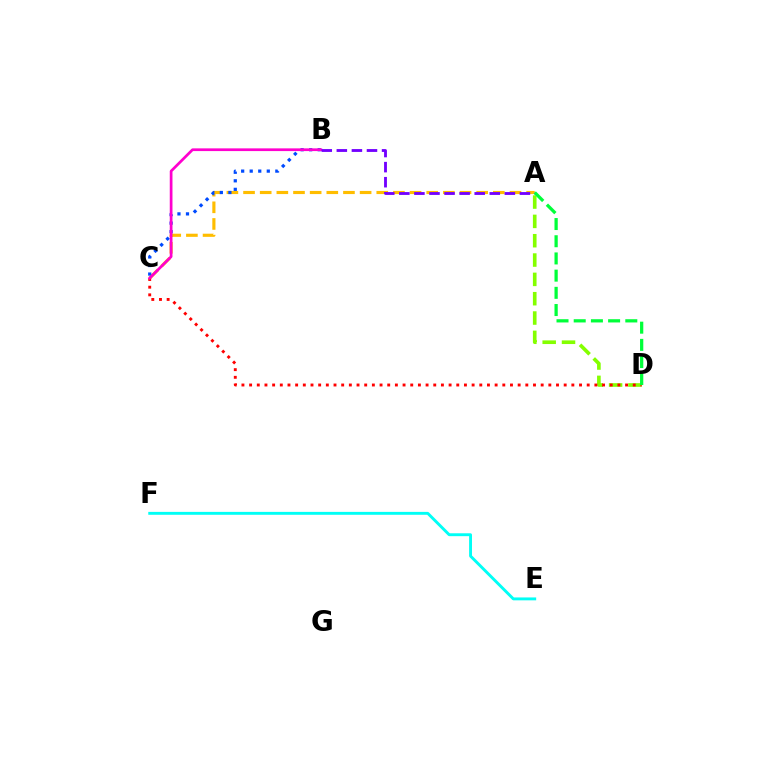{('A', 'D'): [{'color': '#84ff00', 'line_style': 'dashed', 'thickness': 2.63}, {'color': '#00ff39', 'line_style': 'dashed', 'thickness': 2.34}], ('A', 'C'): [{'color': '#ffbd00', 'line_style': 'dashed', 'thickness': 2.26}], ('E', 'F'): [{'color': '#00fff6', 'line_style': 'solid', 'thickness': 2.08}], ('B', 'C'): [{'color': '#004bff', 'line_style': 'dotted', 'thickness': 2.32}, {'color': '#ff00cf', 'line_style': 'solid', 'thickness': 1.96}], ('C', 'D'): [{'color': '#ff0000', 'line_style': 'dotted', 'thickness': 2.08}], ('A', 'B'): [{'color': '#7200ff', 'line_style': 'dashed', 'thickness': 2.05}]}